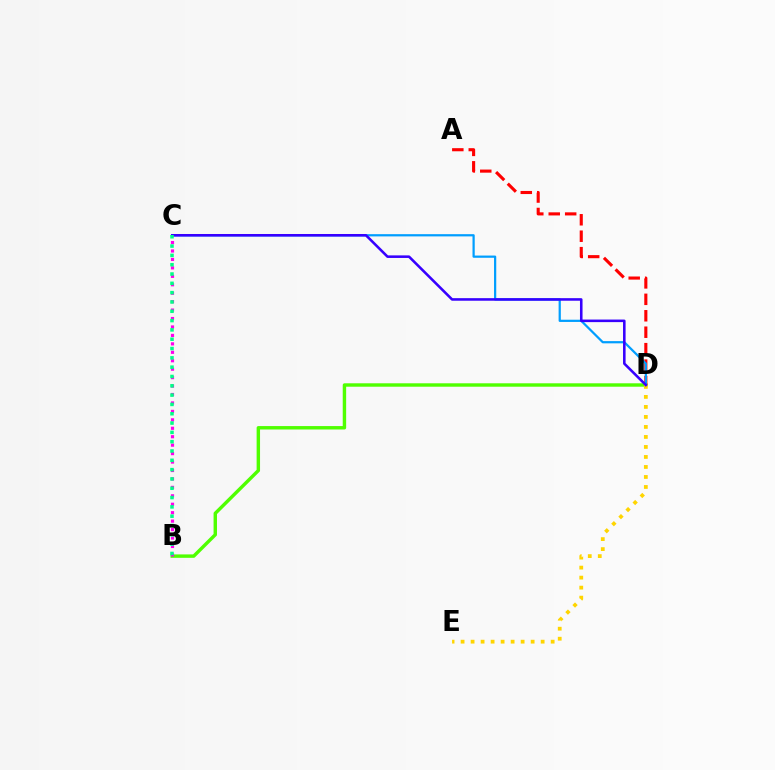{('B', 'D'): [{'color': '#4fff00', 'line_style': 'solid', 'thickness': 2.46}], ('A', 'D'): [{'color': '#ff0000', 'line_style': 'dashed', 'thickness': 2.23}], ('C', 'D'): [{'color': '#009eff', 'line_style': 'solid', 'thickness': 1.6}, {'color': '#3700ff', 'line_style': 'solid', 'thickness': 1.85}], ('D', 'E'): [{'color': '#ffd500', 'line_style': 'dotted', 'thickness': 2.72}], ('B', 'C'): [{'color': '#ff00ed', 'line_style': 'dotted', 'thickness': 2.29}, {'color': '#00ff86', 'line_style': 'dotted', 'thickness': 2.53}]}